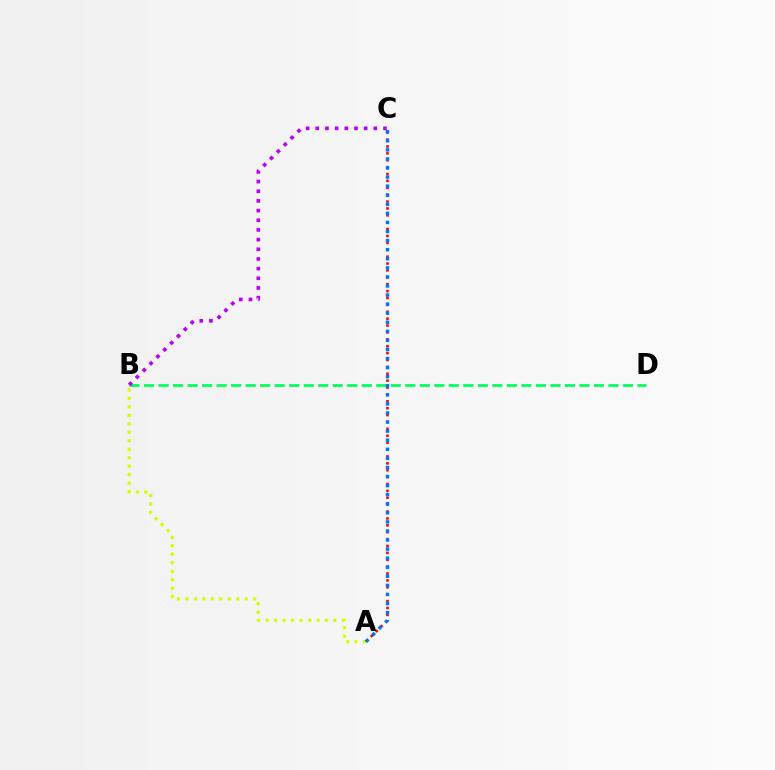{('B', 'D'): [{'color': '#00ff5c', 'line_style': 'dashed', 'thickness': 1.97}], ('A', 'B'): [{'color': '#d1ff00', 'line_style': 'dotted', 'thickness': 2.3}], ('B', 'C'): [{'color': '#b900ff', 'line_style': 'dotted', 'thickness': 2.63}], ('A', 'C'): [{'color': '#ff0000', 'line_style': 'dotted', 'thickness': 1.87}, {'color': '#0074ff', 'line_style': 'dotted', 'thickness': 2.47}]}